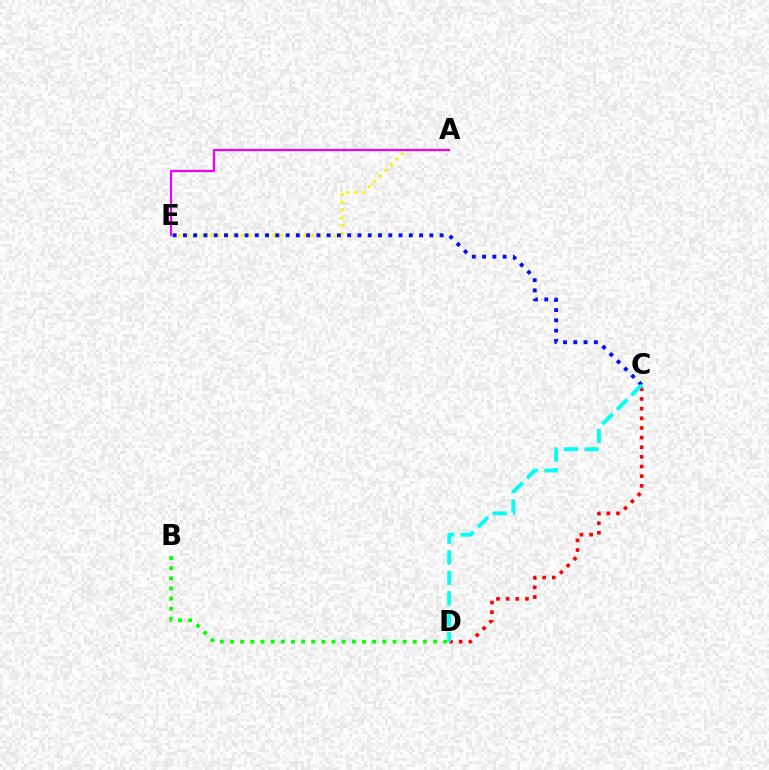{('A', 'E'): [{'color': '#fcf500', 'line_style': 'dotted', 'thickness': 2.12}, {'color': '#ee00ff', 'line_style': 'solid', 'thickness': 1.6}], ('C', 'D'): [{'color': '#ff0000', 'line_style': 'dotted', 'thickness': 2.62}, {'color': '#00fff6', 'line_style': 'dashed', 'thickness': 2.79}], ('C', 'E'): [{'color': '#0010ff', 'line_style': 'dotted', 'thickness': 2.79}], ('B', 'D'): [{'color': '#08ff00', 'line_style': 'dotted', 'thickness': 2.76}]}